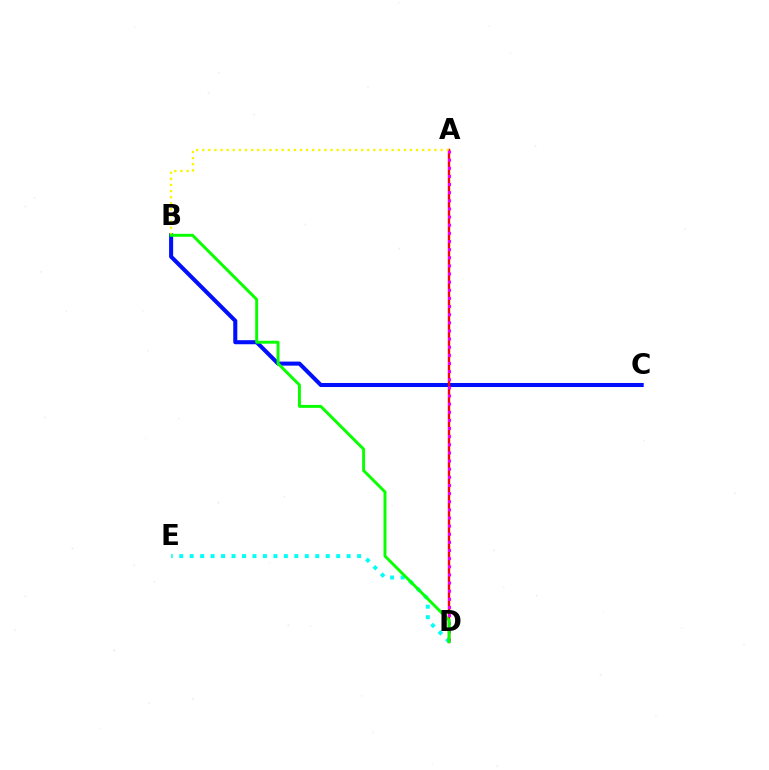{('D', 'E'): [{'color': '#00fff6', 'line_style': 'dotted', 'thickness': 2.84}], ('B', 'C'): [{'color': '#0010ff', 'line_style': 'solid', 'thickness': 2.92}], ('A', 'D'): [{'color': '#ff0000', 'line_style': 'solid', 'thickness': 1.69}, {'color': '#ee00ff', 'line_style': 'dotted', 'thickness': 2.21}], ('A', 'B'): [{'color': '#fcf500', 'line_style': 'dotted', 'thickness': 1.66}], ('B', 'D'): [{'color': '#08ff00', 'line_style': 'solid', 'thickness': 2.1}]}